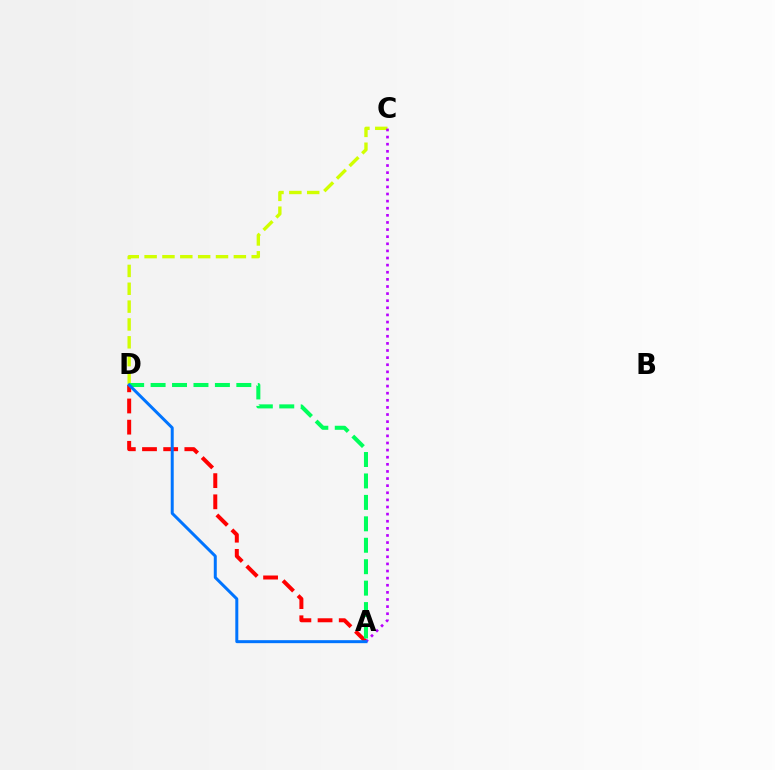{('A', 'D'): [{'color': '#ff0000', 'line_style': 'dashed', 'thickness': 2.88}, {'color': '#00ff5c', 'line_style': 'dashed', 'thickness': 2.91}, {'color': '#0074ff', 'line_style': 'solid', 'thickness': 2.15}], ('C', 'D'): [{'color': '#d1ff00', 'line_style': 'dashed', 'thickness': 2.42}], ('A', 'C'): [{'color': '#b900ff', 'line_style': 'dotted', 'thickness': 1.93}]}